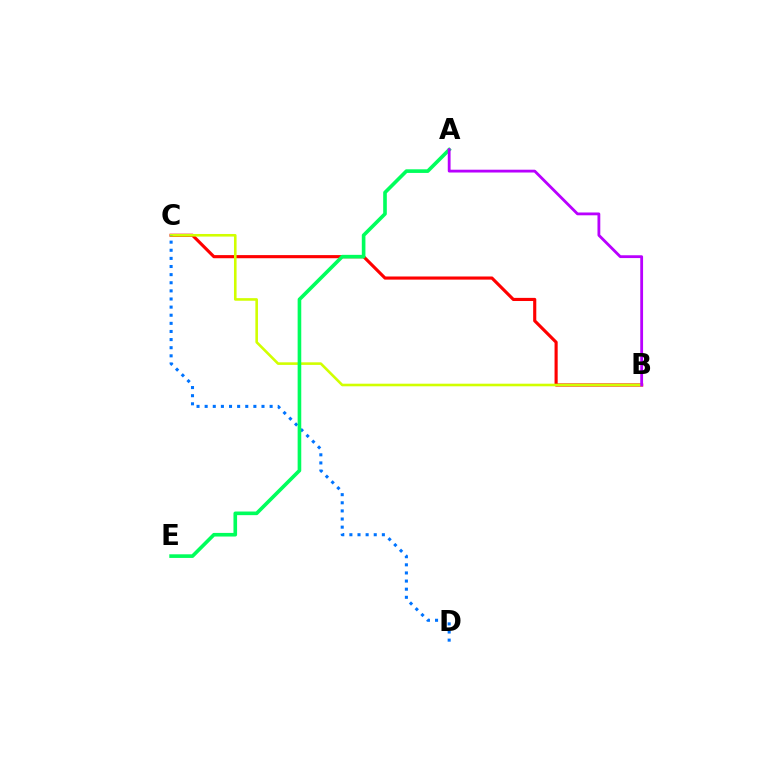{('B', 'C'): [{'color': '#ff0000', 'line_style': 'solid', 'thickness': 2.26}, {'color': '#d1ff00', 'line_style': 'solid', 'thickness': 1.87}], ('C', 'D'): [{'color': '#0074ff', 'line_style': 'dotted', 'thickness': 2.21}], ('A', 'E'): [{'color': '#00ff5c', 'line_style': 'solid', 'thickness': 2.61}], ('A', 'B'): [{'color': '#b900ff', 'line_style': 'solid', 'thickness': 2.02}]}